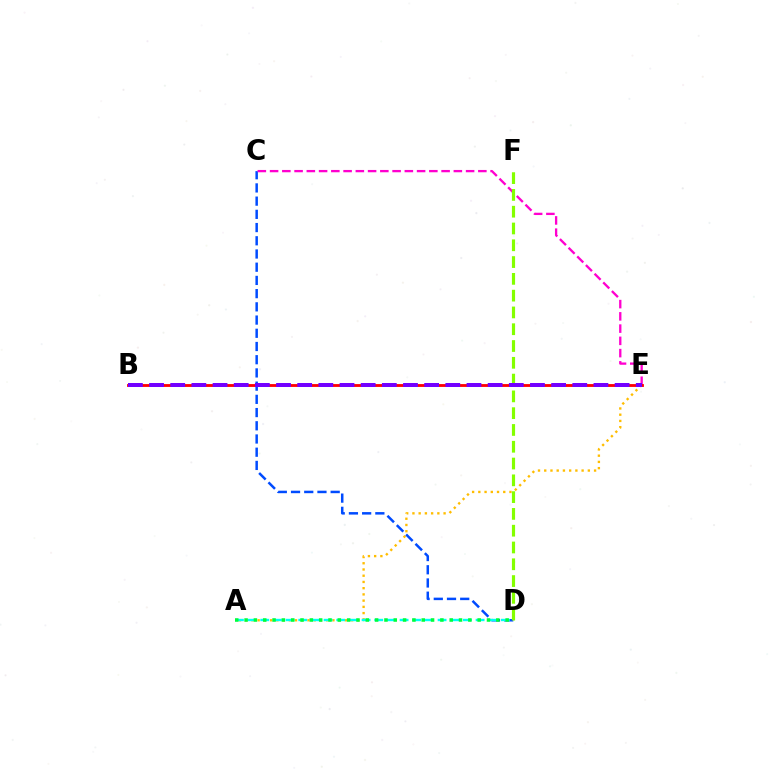{('A', 'E'): [{'color': '#ffbd00', 'line_style': 'dotted', 'thickness': 1.69}], ('C', 'D'): [{'color': '#004bff', 'line_style': 'dashed', 'thickness': 1.8}], ('A', 'D'): [{'color': '#00fff6', 'line_style': 'dashed', 'thickness': 1.72}, {'color': '#00ff39', 'line_style': 'dotted', 'thickness': 2.53}], ('C', 'E'): [{'color': '#ff00cf', 'line_style': 'dashed', 'thickness': 1.66}], ('B', 'E'): [{'color': '#ff0000', 'line_style': 'solid', 'thickness': 2.04}, {'color': '#7200ff', 'line_style': 'dashed', 'thickness': 2.87}], ('D', 'F'): [{'color': '#84ff00', 'line_style': 'dashed', 'thickness': 2.28}]}